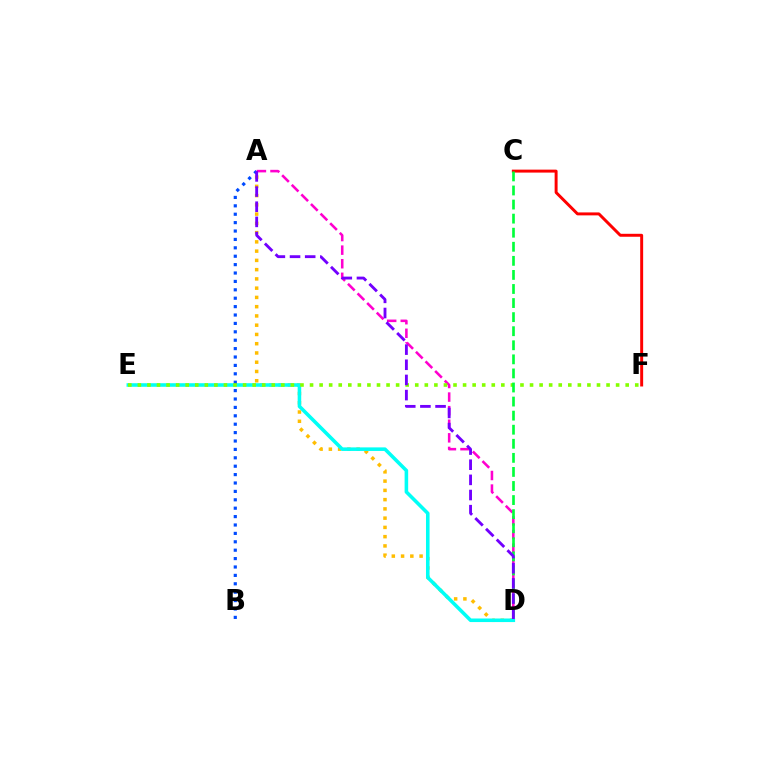{('A', 'D'): [{'color': '#ff00cf', 'line_style': 'dashed', 'thickness': 1.85}, {'color': '#ffbd00', 'line_style': 'dotted', 'thickness': 2.52}, {'color': '#7200ff', 'line_style': 'dashed', 'thickness': 2.06}], ('D', 'E'): [{'color': '#00fff6', 'line_style': 'solid', 'thickness': 2.57}], ('A', 'B'): [{'color': '#004bff', 'line_style': 'dotted', 'thickness': 2.28}], ('E', 'F'): [{'color': '#84ff00', 'line_style': 'dotted', 'thickness': 2.6}], ('C', 'F'): [{'color': '#ff0000', 'line_style': 'solid', 'thickness': 2.13}], ('C', 'D'): [{'color': '#00ff39', 'line_style': 'dashed', 'thickness': 1.91}]}